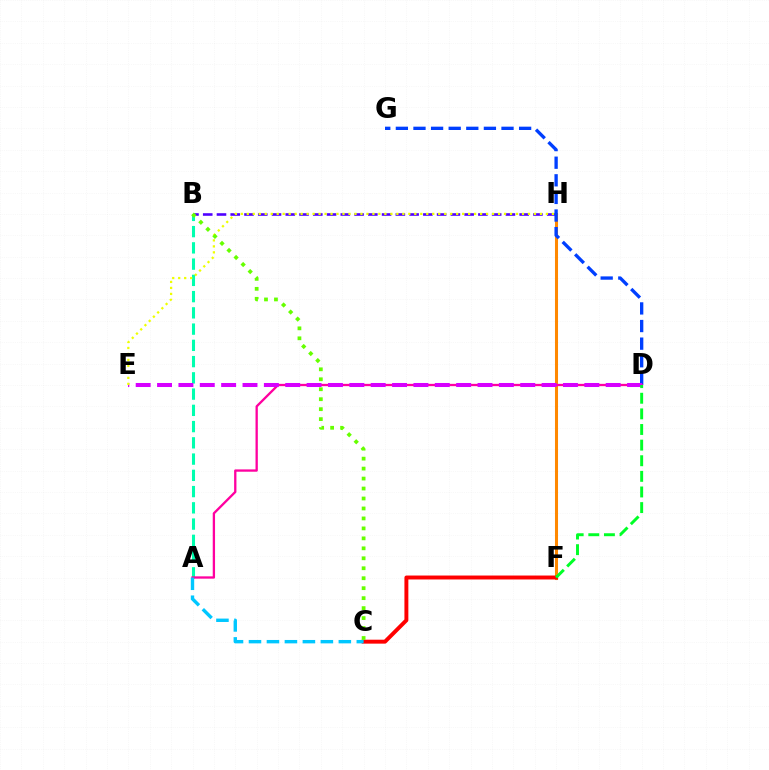{('B', 'H'): [{'color': '#4f00ff', 'line_style': 'dashed', 'thickness': 1.87}], ('F', 'H'): [{'color': '#ff8800', 'line_style': 'solid', 'thickness': 2.19}], ('A', 'B'): [{'color': '#00ffaf', 'line_style': 'dashed', 'thickness': 2.21}], ('D', 'G'): [{'color': '#003fff', 'line_style': 'dashed', 'thickness': 2.39}], ('A', 'D'): [{'color': '#ff00a0', 'line_style': 'solid', 'thickness': 1.66}], ('D', 'E'): [{'color': '#d600ff', 'line_style': 'dashed', 'thickness': 2.9}], ('C', 'F'): [{'color': '#ff0000', 'line_style': 'solid', 'thickness': 2.83}], ('D', 'F'): [{'color': '#00ff27', 'line_style': 'dashed', 'thickness': 2.12}], ('A', 'C'): [{'color': '#00c7ff', 'line_style': 'dashed', 'thickness': 2.44}], ('E', 'H'): [{'color': '#eeff00', 'line_style': 'dotted', 'thickness': 1.63}], ('B', 'C'): [{'color': '#66ff00', 'line_style': 'dotted', 'thickness': 2.71}]}